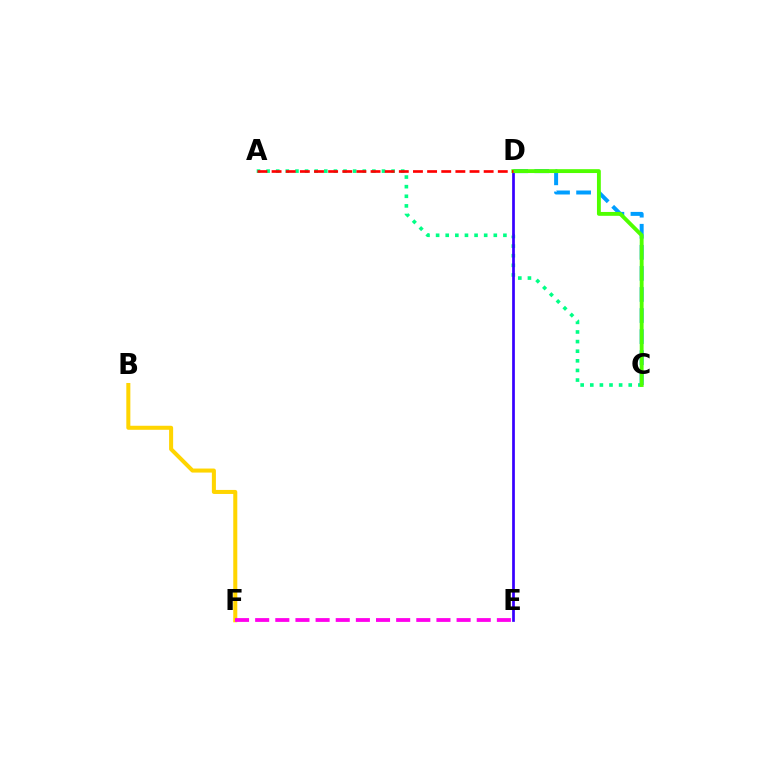{('A', 'C'): [{'color': '#00ff86', 'line_style': 'dotted', 'thickness': 2.61}], ('C', 'D'): [{'color': '#009eff', 'line_style': 'dashed', 'thickness': 2.86}, {'color': '#4fff00', 'line_style': 'solid', 'thickness': 2.78}], ('B', 'F'): [{'color': '#ffd500', 'line_style': 'solid', 'thickness': 2.9}], ('D', 'E'): [{'color': '#3700ff', 'line_style': 'solid', 'thickness': 1.96}], ('A', 'D'): [{'color': '#ff0000', 'line_style': 'dashed', 'thickness': 1.92}], ('E', 'F'): [{'color': '#ff00ed', 'line_style': 'dashed', 'thickness': 2.74}]}